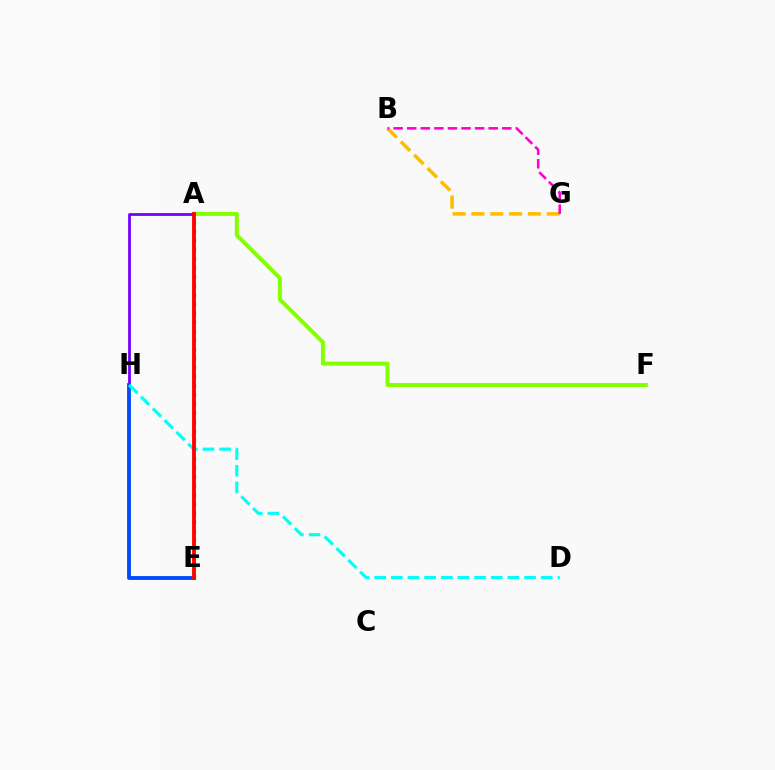{('A', 'F'): [{'color': '#84ff00', 'line_style': 'solid', 'thickness': 2.88}], ('A', 'H'): [{'color': '#7200ff', 'line_style': 'solid', 'thickness': 2.0}], ('E', 'H'): [{'color': '#004bff', 'line_style': 'solid', 'thickness': 2.77}], ('B', 'G'): [{'color': '#ffbd00', 'line_style': 'dashed', 'thickness': 2.56}, {'color': '#ff00cf', 'line_style': 'dashed', 'thickness': 1.84}], ('A', 'E'): [{'color': '#00ff39', 'line_style': 'dotted', 'thickness': 2.47}, {'color': '#ff0000', 'line_style': 'solid', 'thickness': 2.75}], ('D', 'H'): [{'color': '#00fff6', 'line_style': 'dashed', 'thickness': 2.26}]}